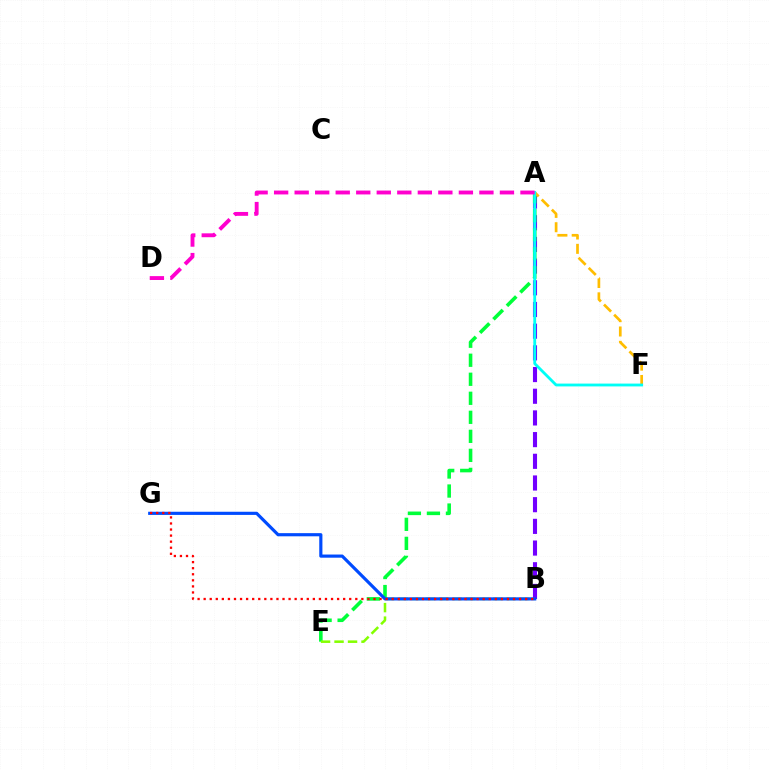{('A', 'B'): [{'color': '#7200ff', 'line_style': 'dashed', 'thickness': 2.95}], ('A', 'E'): [{'color': '#00ff39', 'line_style': 'dashed', 'thickness': 2.58}], ('A', 'F'): [{'color': '#ffbd00', 'line_style': 'dashed', 'thickness': 1.95}, {'color': '#00fff6', 'line_style': 'solid', 'thickness': 2.03}], ('B', 'E'): [{'color': '#84ff00', 'line_style': 'dashed', 'thickness': 1.83}], ('A', 'D'): [{'color': '#ff00cf', 'line_style': 'dashed', 'thickness': 2.79}], ('B', 'G'): [{'color': '#004bff', 'line_style': 'solid', 'thickness': 2.28}, {'color': '#ff0000', 'line_style': 'dotted', 'thickness': 1.65}]}